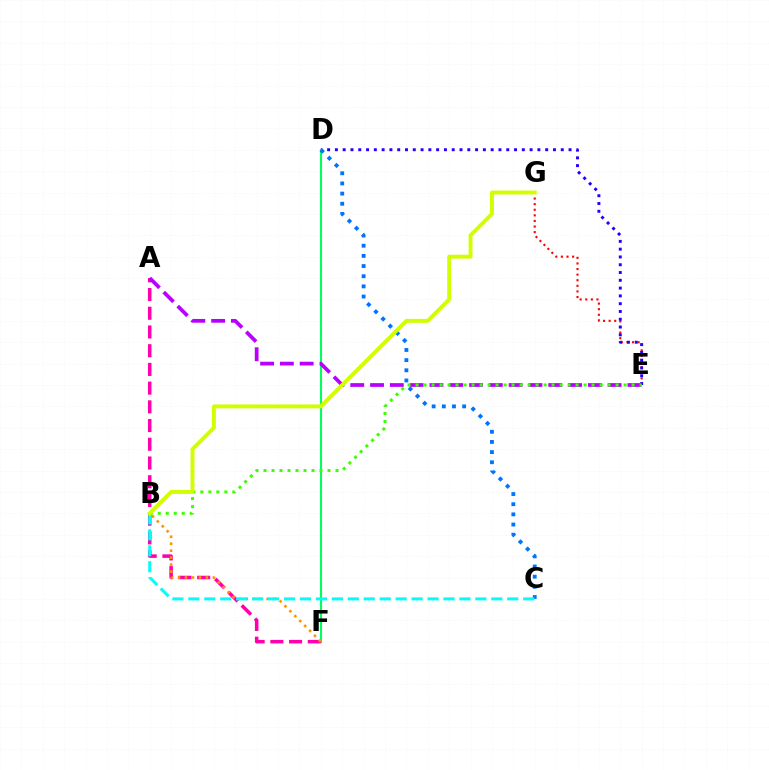{('E', 'G'): [{'color': '#ff0000', 'line_style': 'dotted', 'thickness': 1.52}], ('D', 'E'): [{'color': '#2500ff', 'line_style': 'dotted', 'thickness': 2.12}], ('D', 'F'): [{'color': '#00ff5c', 'line_style': 'solid', 'thickness': 1.5}], ('A', 'F'): [{'color': '#ff00ac', 'line_style': 'dashed', 'thickness': 2.54}], ('C', 'D'): [{'color': '#0074ff', 'line_style': 'dotted', 'thickness': 2.76}], ('A', 'E'): [{'color': '#b900ff', 'line_style': 'dashed', 'thickness': 2.69}], ('B', 'E'): [{'color': '#3dff00', 'line_style': 'dotted', 'thickness': 2.17}], ('B', 'F'): [{'color': '#ff9400', 'line_style': 'dotted', 'thickness': 1.89}], ('B', 'C'): [{'color': '#00fff6', 'line_style': 'dashed', 'thickness': 2.17}], ('B', 'G'): [{'color': '#d1ff00', 'line_style': 'solid', 'thickness': 2.82}]}